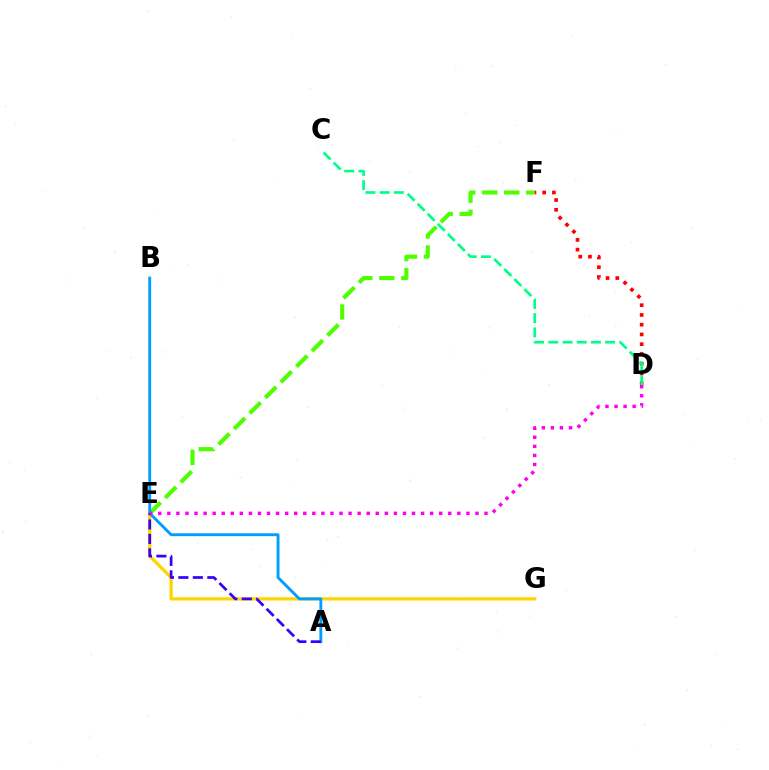{('E', 'G'): [{'color': '#ffd500', 'line_style': 'solid', 'thickness': 2.35}], ('E', 'F'): [{'color': '#4fff00', 'line_style': 'dashed', 'thickness': 2.99}], ('D', 'F'): [{'color': '#ff0000', 'line_style': 'dotted', 'thickness': 2.65}], ('A', 'B'): [{'color': '#009eff', 'line_style': 'solid', 'thickness': 2.07}], ('A', 'E'): [{'color': '#3700ff', 'line_style': 'dashed', 'thickness': 1.96}], ('D', 'E'): [{'color': '#ff00ed', 'line_style': 'dotted', 'thickness': 2.46}], ('C', 'D'): [{'color': '#00ff86', 'line_style': 'dashed', 'thickness': 1.93}]}